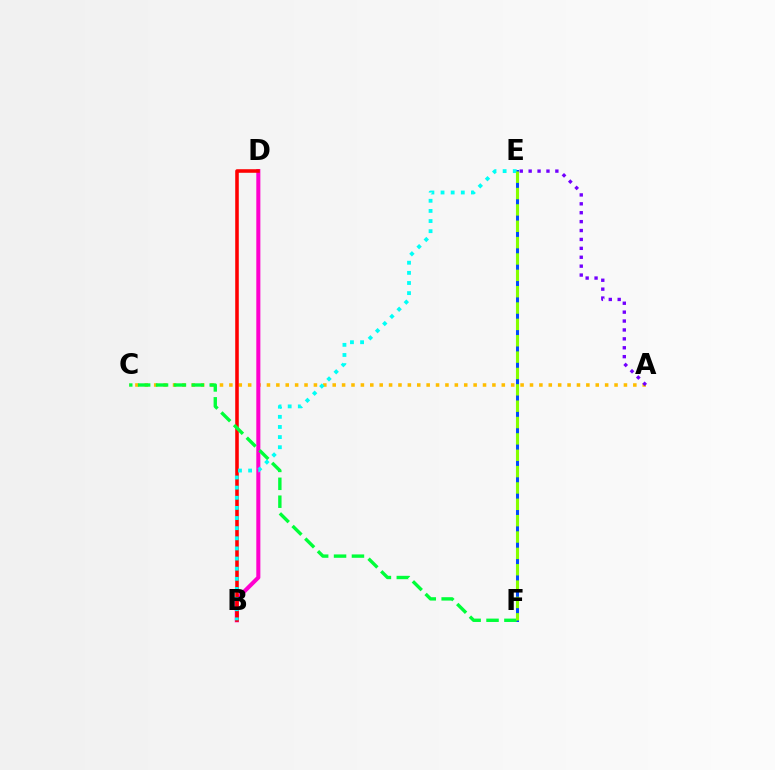{('A', 'C'): [{'color': '#ffbd00', 'line_style': 'dotted', 'thickness': 2.55}], ('B', 'D'): [{'color': '#ff00cf', 'line_style': 'solid', 'thickness': 2.92}, {'color': '#ff0000', 'line_style': 'solid', 'thickness': 2.56}], ('A', 'E'): [{'color': '#7200ff', 'line_style': 'dotted', 'thickness': 2.42}], ('E', 'F'): [{'color': '#004bff', 'line_style': 'solid', 'thickness': 2.16}, {'color': '#84ff00', 'line_style': 'dashed', 'thickness': 2.22}], ('C', 'F'): [{'color': '#00ff39', 'line_style': 'dashed', 'thickness': 2.43}], ('B', 'E'): [{'color': '#00fff6', 'line_style': 'dotted', 'thickness': 2.75}]}